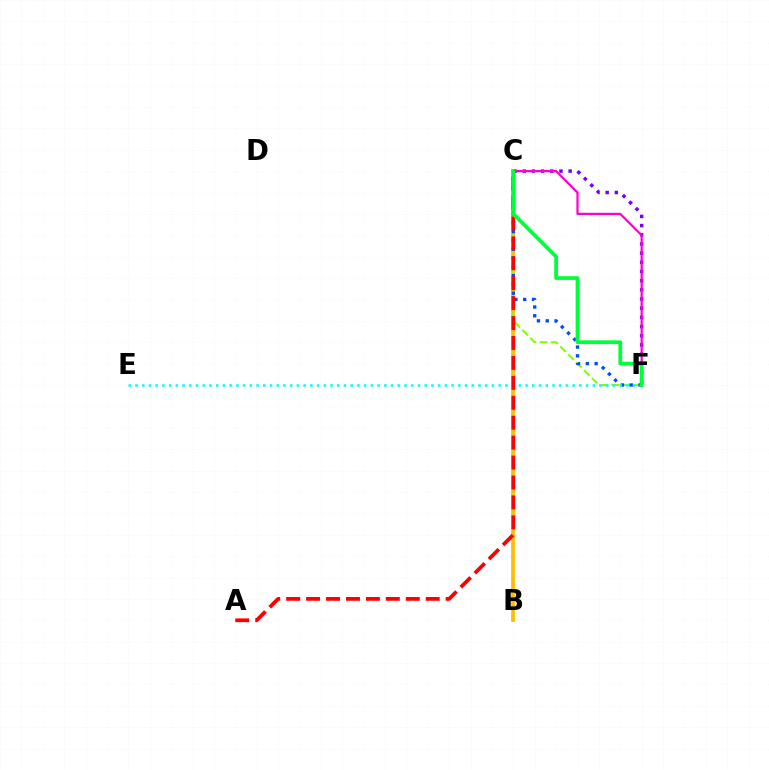{('B', 'C'): [{'color': '#ffbd00', 'line_style': 'solid', 'thickness': 2.69}], ('C', 'F'): [{'color': '#84ff00', 'line_style': 'dashed', 'thickness': 1.52}, {'color': '#7200ff', 'line_style': 'dotted', 'thickness': 2.49}, {'color': '#004bff', 'line_style': 'dotted', 'thickness': 2.39}, {'color': '#ff00cf', 'line_style': 'solid', 'thickness': 1.59}, {'color': '#00ff39', 'line_style': 'solid', 'thickness': 2.7}], ('E', 'F'): [{'color': '#00fff6', 'line_style': 'dotted', 'thickness': 1.83}], ('A', 'C'): [{'color': '#ff0000', 'line_style': 'dashed', 'thickness': 2.71}]}